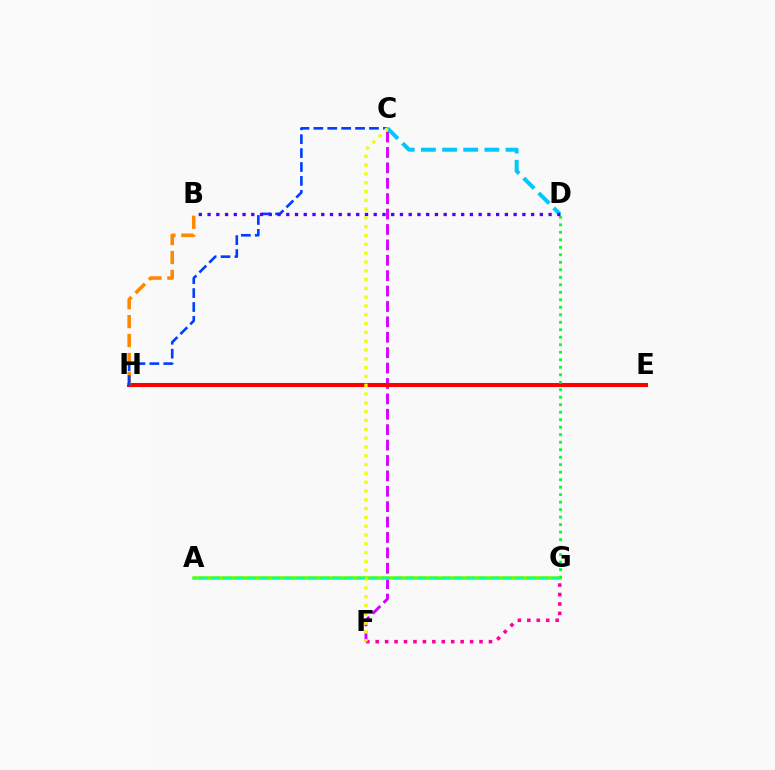{('C', 'F'): [{'color': '#d600ff', 'line_style': 'dashed', 'thickness': 2.09}, {'color': '#eeff00', 'line_style': 'dotted', 'thickness': 2.39}], ('E', 'H'): [{'color': '#ff0000', 'line_style': 'solid', 'thickness': 2.92}], ('B', 'H'): [{'color': '#ff8800', 'line_style': 'dashed', 'thickness': 2.57}], ('C', 'D'): [{'color': '#00c7ff', 'line_style': 'dashed', 'thickness': 2.87}], ('C', 'H'): [{'color': '#003fff', 'line_style': 'dashed', 'thickness': 1.89}], ('F', 'G'): [{'color': '#ff00a0', 'line_style': 'dotted', 'thickness': 2.56}], ('A', 'G'): [{'color': '#66ff00', 'line_style': 'solid', 'thickness': 2.56}, {'color': '#00ffaf', 'line_style': 'dashed', 'thickness': 1.65}], ('D', 'G'): [{'color': '#00ff27', 'line_style': 'dotted', 'thickness': 2.04}], ('B', 'D'): [{'color': '#4f00ff', 'line_style': 'dotted', 'thickness': 2.38}]}